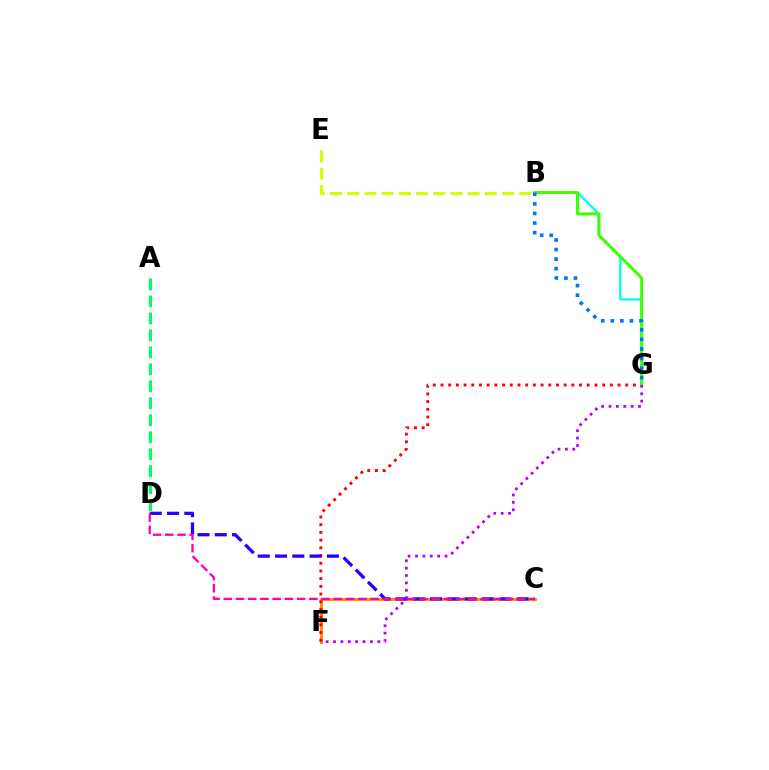{('A', 'D'): [{'color': '#00ff5c', 'line_style': 'dashed', 'thickness': 2.31}], ('C', 'F'): [{'color': '#ff9400', 'line_style': 'solid', 'thickness': 2.16}], ('B', 'G'): [{'color': '#00fff6', 'line_style': 'solid', 'thickness': 1.67}, {'color': '#3dff00', 'line_style': 'solid', 'thickness': 2.16}, {'color': '#0074ff', 'line_style': 'dotted', 'thickness': 2.6}], ('F', 'G'): [{'color': '#ff0000', 'line_style': 'dotted', 'thickness': 2.09}, {'color': '#b900ff', 'line_style': 'dotted', 'thickness': 2.01}], ('B', 'E'): [{'color': '#d1ff00', 'line_style': 'dashed', 'thickness': 2.34}], ('C', 'D'): [{'color': '#2500ff', 'line_style': 'dashed', 'thickness': 2.35}, {'color': '#ff00ac', 'line_style': 'dashed', 'thickness': 1.66}]}